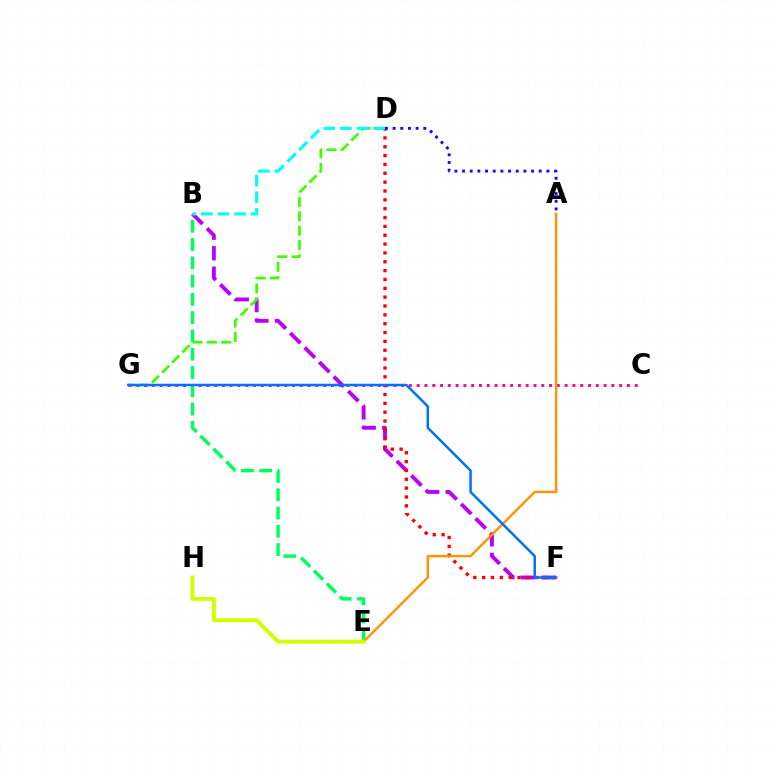{('B', 'F'): [{'color': '#b900ff', 'line_style': 'dashed', 'thickness': 2.79}], ('D', 'G'): [{'color': '#3dff00', 'line_style': 'dashed', 'thickness': 1.95}], ('C', 'G'): [{'color': '#ff00ac', 'line_style': 'dotted', 'thickness': 2.12}], ('B', 'E'): [{'color': '#00ff5c', 'line_style': 'dashed', 'thickness': 2.48}], ('D', 'F'): [{'color': '#ff0000', 'line_style': 'dotted', 'thickness': 2.4}], ('A', 'E'): [{'color': '#ff9400', 'line_style': 'solid', 'thickness': 1.75}], ('E', 'H'): [{'color': '#d1ff00', 'line_style': 'solid', 'thickness': 2.83}], ('A', 'D'): [{'color': '#2500ff', 'line_style': 'dotted', 'thickness': 2.08}], ('F', 'G'): [{'color': '#0074ff', 'line_style': 'solid', 'thickness': 1.81}], ('B', 'D'): [{'color': '#00fff6', 'line_style': 'dashed', 'thickness': 2.26}]}